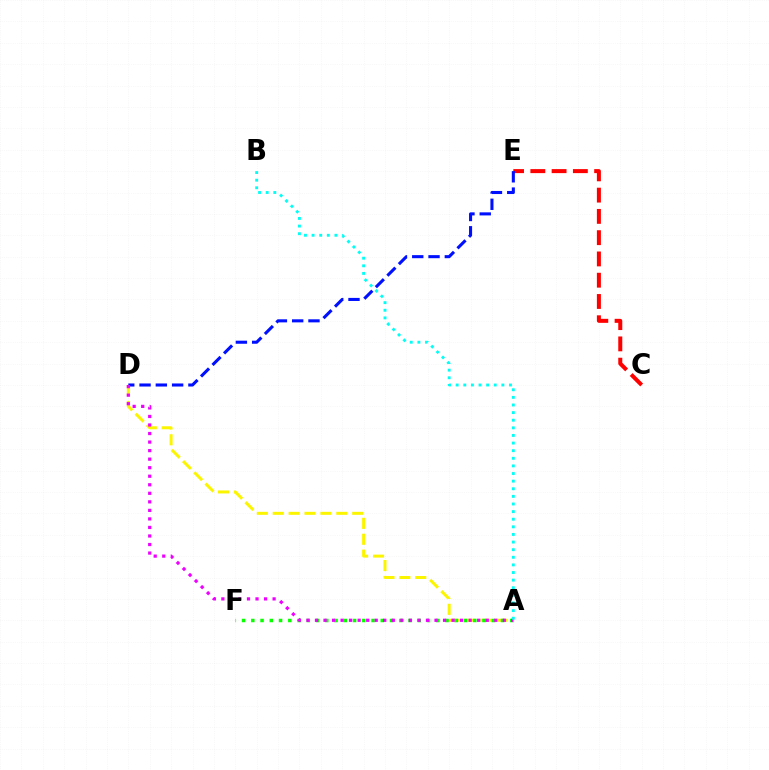{('C', 'E'): [{'color': '#ff0000', 'line_style': 'dashed', 'thickness': 2.89}], ('A', 'D'): [{'color': '#fcf500', 'line_style': 'dashed', 'thickness': 2.16}, {'color': '#ee00ff', 'line_style': 'dotted', 'thickness': 2.32}], ('D', 'E'): [{'color': '#0010ff', 'line_style': 'dashed', 'thickness': 2.21}], ('A', 'F'): [{'color': '#08ff00', 'line_style': 'dotted', 'thickness': 2.51}], ('A', 'B'): [{'color': '#00fff6', 'line_style': 'dotted', 'thickness': 2.07}]}